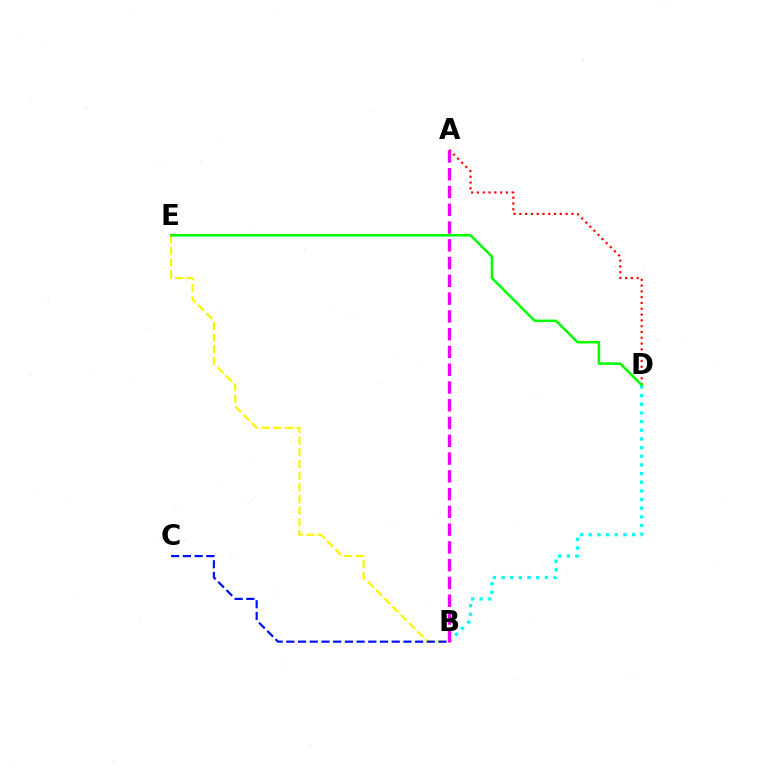{('A', 'D'): [{'color': '#ff0000', 'line_style': 'dotted', 'thickness': 1.57}], ('B', 'D'): [{'color': '#00fff6', 'line_style': 'dotted', 'thickness': 2.35}], ('B', 'E'): [{'color': '#fcf500', 'line_style': 'dashed', 'thickness': 1.59}], ('D', 'E'): [{'color': '#08ff00', 'line_style': 'solid', 'thickness': 1.83}], ('B', 'C'): [{'color': '#0010ff', 'line_style': 'dashed', 'thickness': 1.59}], ('A', 'B'): [{'color': '#ee00ff', 'line_style': 'dashed', 'thickness': 2.41}]}